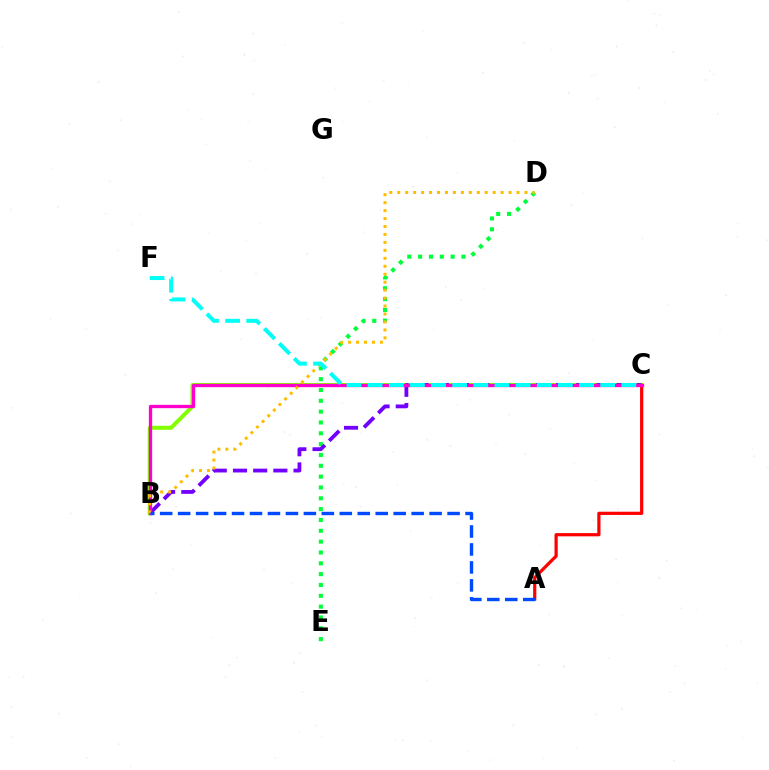{('A', 'C'): [{'color': '#ff0000', 'line_style': 'solid', 'thickness': 2.31}], ('B', 'C'): [{'color': '#84ff00', 'line_style': 'solid', 'thickness': 2.9}, {'color': '#7200ff', 'line_style': 'dashed', 'thickness': 2.74}, {'color': '#ff00cf', 'line_style': 'solid', 'thickness': 2.38}], ('D', 'E'): [{'color': '#00ff39', 'line_style': 'dotted', 'thickness': 2.94}], ('B', 'D'): [{'color': '#ffbd00', 'line_style': 'dotted', 'thickness': 2.16}], ('C', 'F'): [{'color': '#00fff6', 'line_style': 'dashed', 'thickness': 2.87}], ('A', 'B'): [{'color': '#004bff', 'line_style': 'dashed', 'thickness': 2.44}]}